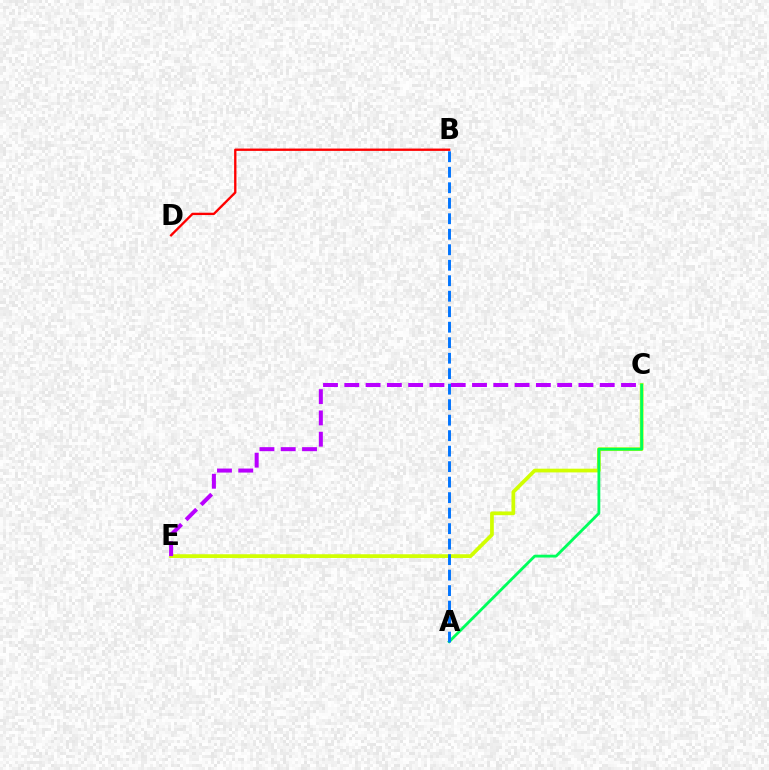{('B', 'D'): [{'color': '#ff0000', 'line_style': 'solid', 'thickness': 1.68}], ('C', 'E'): [{'color': '#d1ff00', 'line_style': 'solid', 'thickness': 2.68}, {'color': '#b900ff', 'line_style': 'dashed', 'thickness': 2.89}], ('A', 'C'): [{'color': '#00ff5c', 'line_style': 'solid', 'thickness': 2.03}], ('A', 'B'): [{'color': '#0074ff', 'line_style': 'dashed', 'thickness': 2.1}]}